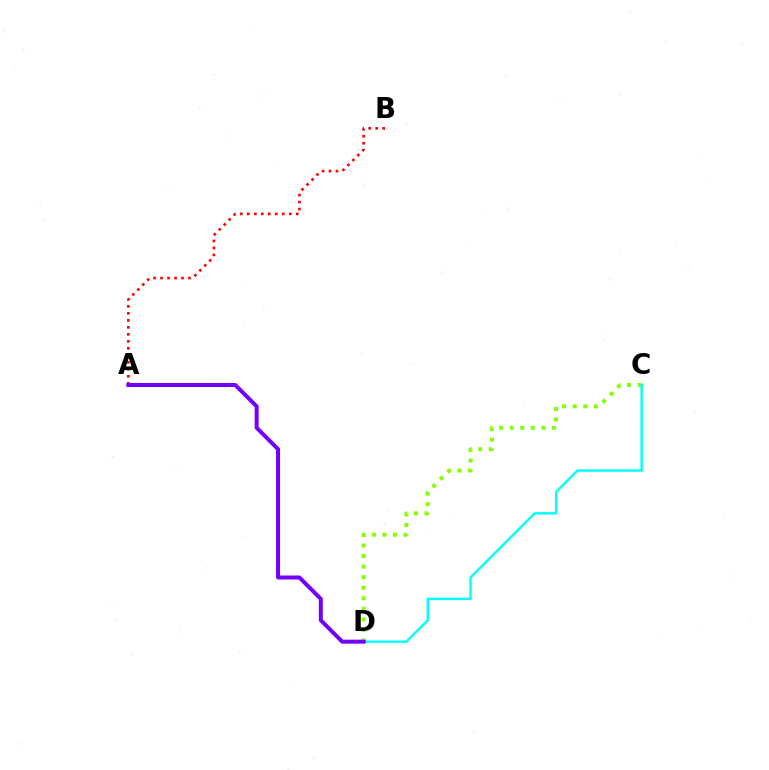{('C', 'D'): [{'color': '#84ff00', 'line_style': 'dotted', 'thickness': 2.87}, {'color': '#00fff6', 'line_style': 'solid', 'thickness': 1.73}], ('A', 'B'): [{'color': '#ff0000', 'line_style': 'dotted', 'thickness': 1.9}], ('A', 'D'): [{'color': '#7200ff', 'line_style': 'solid', 'thickness': 2.87}]}